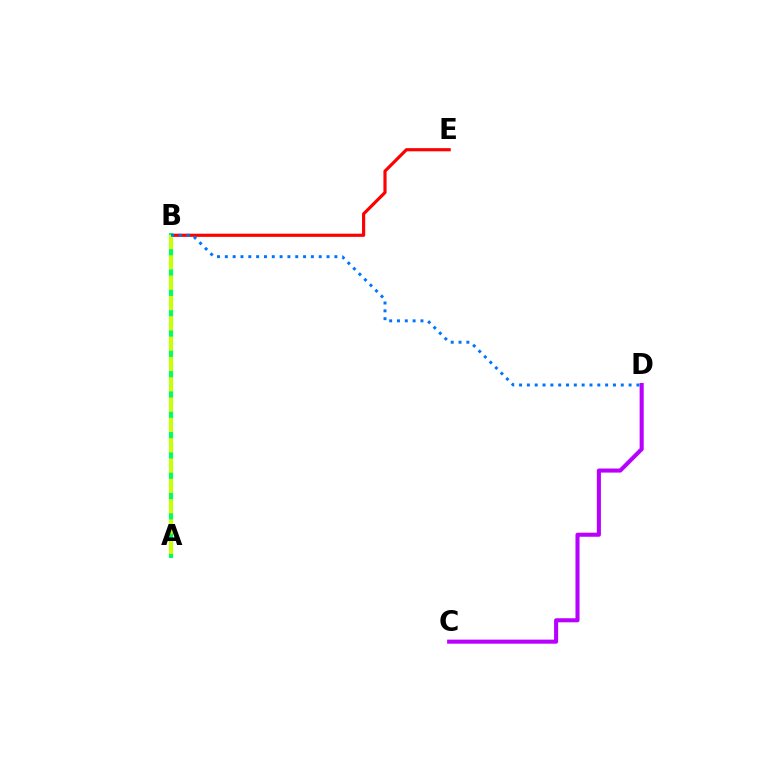{('C', 'D'): [{'color': '#b900ff', 'line_style': 'solid', 'thickness': 2.93}], ('B', 'E'): [{'color': '#ff0000', 'line_style': 'solid', 'thickness': 2.28}], ('A', 'B'): [{'color': '#00ff5c', 'line_style': 'solid', 'thickness': 2.96}, {'color': '#d1ff00', 'line_style': 'dashed', 'thickness': 2.76}], ('B', 'D'): [{'color': '#0074ff', 'line_style': 'dotted', 'thickness': 2.13}]}